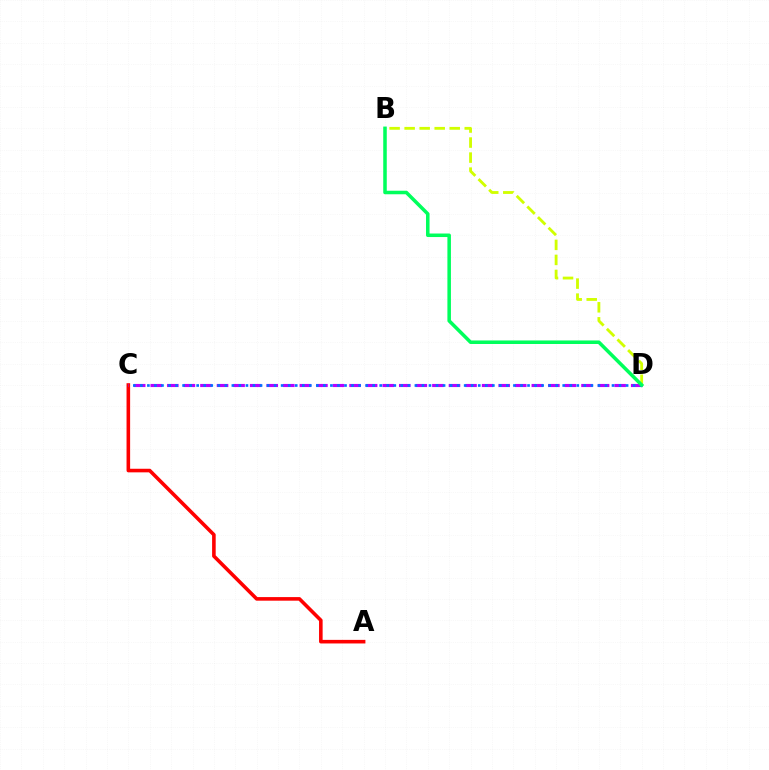{('A', 'C'): [{'color': '#ff0000', 'line_style': 'solid', 'thickness': 2.58}], ('B', 'D'): [{'color': '#d1ff00', 'line_style': 'dashed', 'thickness': 2.04}, {'color': '#00ff5c', 'line_style': 'solid', 'thickness': 2.54}], ('C', 'D'): [{'color': '#b900ff', 'line_style': 'dashed', 'thickness': 2.25}, {'color': '#0074ff', 'line_style': 'dotted', 'thickness': 1.91}]}